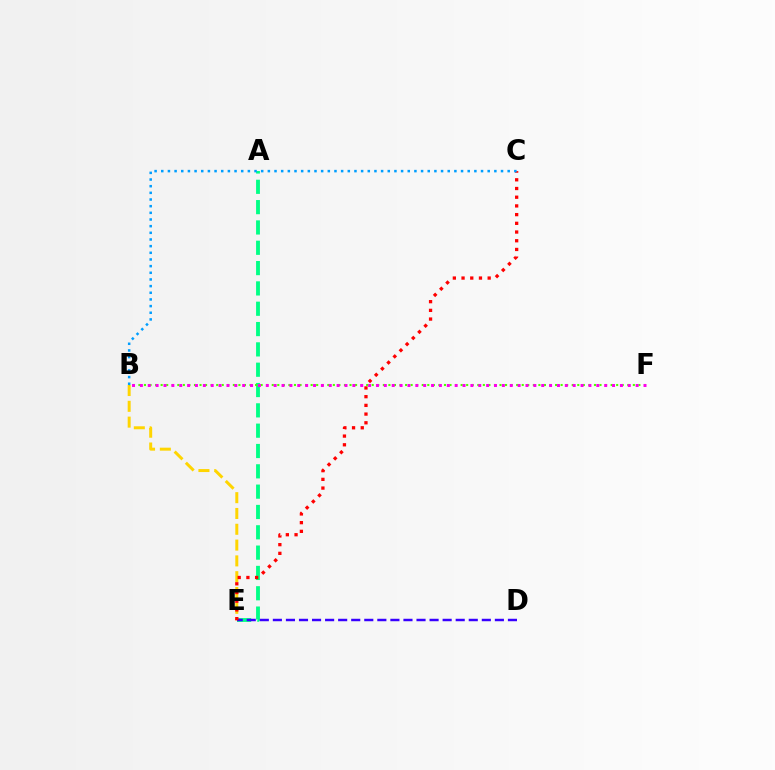{('A', 'E'): [{'color': '#00ff86', 'line_style': 'dashed', 'thickness': 2.76}], ('B', 'E'): [{'color': '#ffd500', 'line_style': 'dashed', 'thickness': 2.15}], ('D', 'E'): [{'color': '#3700ff', 'line_style': 'dashed', 'thickness': 1.77}], ('C', 'E'): [{'color': '#ff0000', 'line_style': 'dotted', 'thickness': 2.37}], ('B', 'F'): [{'color': '#4fff00', 'line_style': 'dotted', 'thickness': 1.51}, {'color': '#ff00ed', 'line_style': 'dotted', 'thickness': 2.14}], ('B', 'C'): [{'color': '#009eff', 'line_style': 'dotted', 'thickness': 1.81}]}